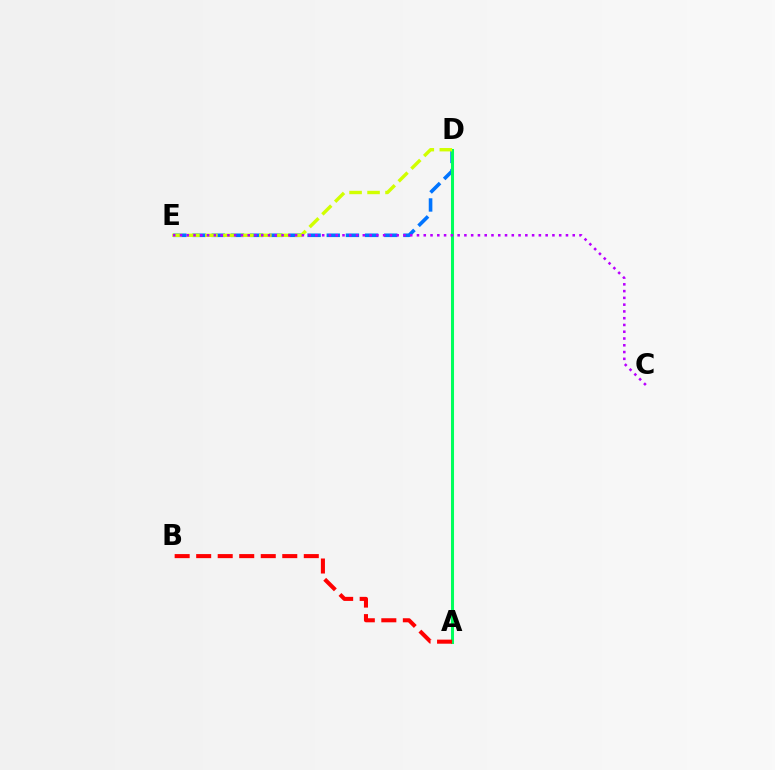{('D', 'E'): [{'color': '#0074ff', 'line_style': 'dashed', 'thickness': 2.6}, {'color': '#d1ff00', 'line_style': 'dashed', 'thickness': 2.44}], ('A', 'D'): [{'color': '#00ff5c', 'line_style': 'solid', 'thickness': 2.19}], ('A', 'B'): [{'color': '#ff0000', 'line_style': 'dashed', 'thickness': 2.92}], ('C', 'E'): [{'color': '#b900ff', 'line_style': 'dotted', 'thickness': 1.84}]}